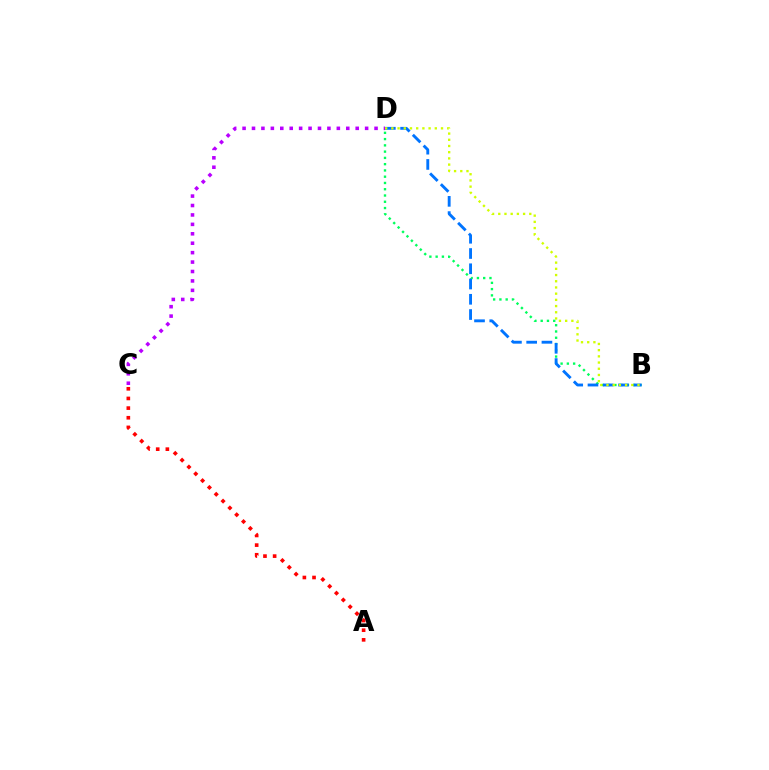{('B', 'D'): [{'color': '#00ff5c', 'line_style': 'dotted', 'thickness': 1.7}, {'color': '#0074ff', 'line_style': 'dashed', 'thickness': 2.07}, {'color': '#d1ff00', 'line_style': 'dotted', 'thickness': 1.69}], ('C', 'D'): [{'color': '#b900ff', 'line_style': 'dotted', 'thickness': 2.56}], ('A', 'C'): [{'color': '#ff0000', 'line_style': 'dotted', 'thickness': 2.62}]}